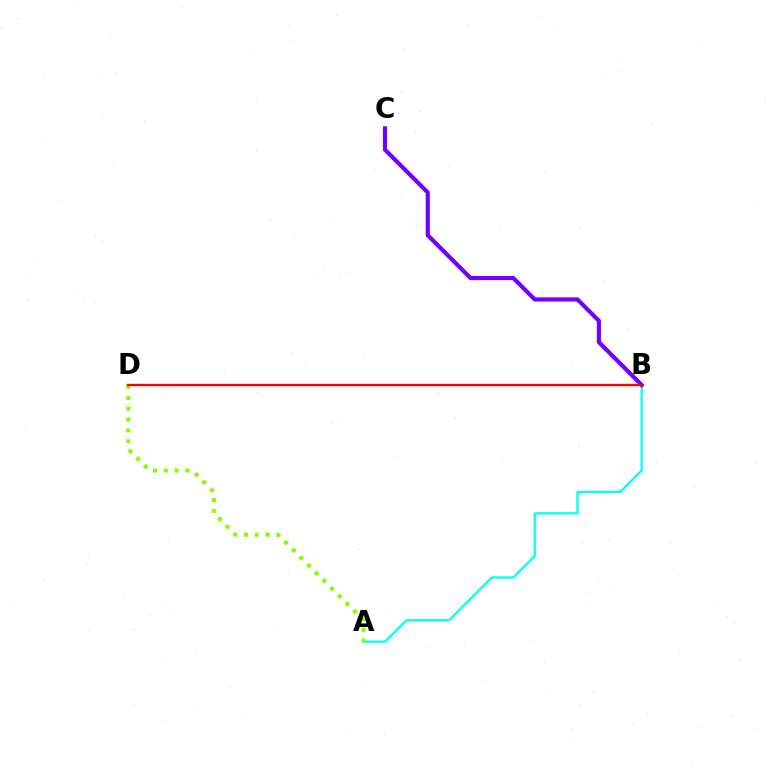{('A', 'B'): [{'color': '#00fff6', 'line_style': 'solid', 'thickness': 1.63}], ('B', 'C'): [{'color': '#7200ff', 'line_style': 'solid', 'thickness': 2.99}], ('A', 'D'): [{'color': '#84ff00', 'line_style': 'dotted', 'thickness': 2.95}], ('B', 'D'): [{'color': '#ff0000', 'line_style': 'solid', 'thickness': 1.69}]}